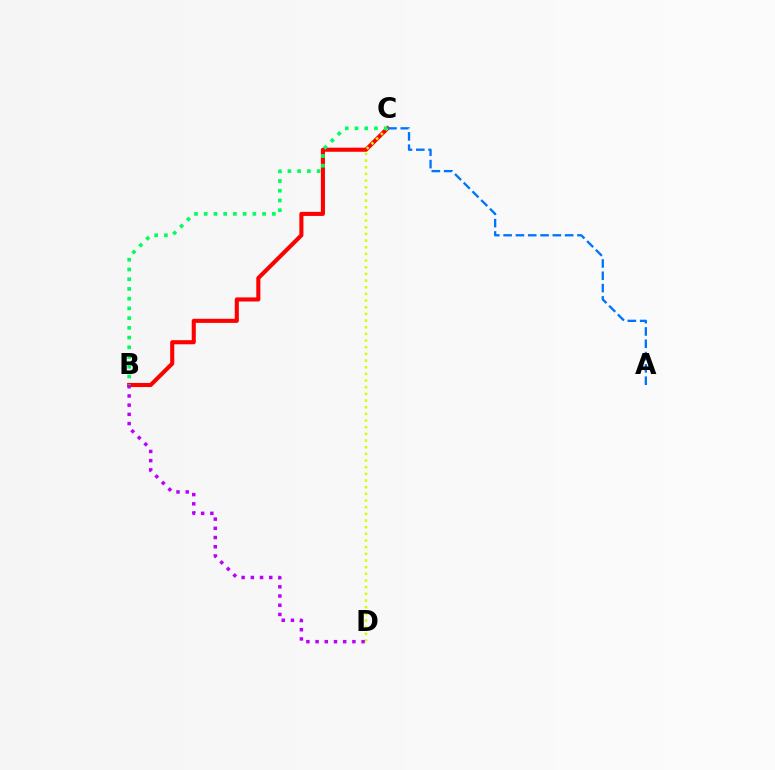{('B', 'C'): [{'color': '#ff0000', 'line_style': 'solid', 'thickness': 2.94}, {'color': '#00ff5c', 'line_style': 'dotted', 'thickness': 2.64}], ('C', 'D'): [{'color': '#d1ff00', 'line_style': 'dotted', 'thickness': 1.81}], ('A', 'C'): [{'color': '#0074ff', 'line_style': 'dashed', 'thickness': 1.67}], ('B', 'D'): [{'color': '#b900ff', 'line_style': 'dotted', 'thickness': 2.5}]}